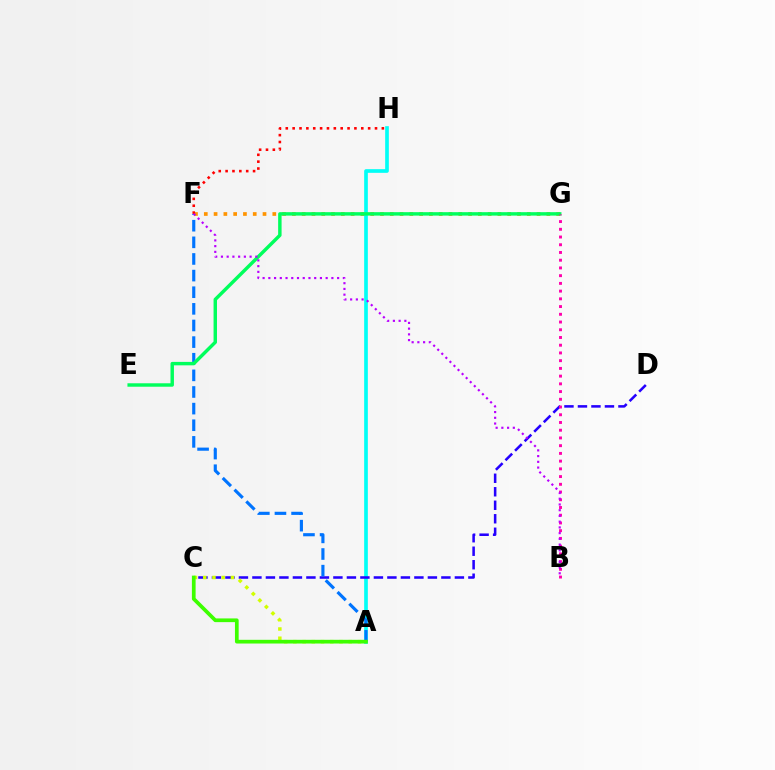{('A', 'H'): [{'color': '#00fff6', 'line_style': 'solid', 'thickness': 2.65}], ('F', 'G'): [{'color': '#ff9400', 'line_style': 'dotted', 'thickness': 2.66}], ('C', 'D'): [{'color': '#2500ff', 'line_style': 'dashed', 'thickness': 1.83}], ('A', 'F'): [{'color': '#0074ff', 'line_style': 'dashed', 'thickness': 2.26}], ('E', 'G'): [{'color': '#00ff5c', 'line_style': 'solid', 'thickness': 2.48}], ('B', 'G'): [{'color': '#ff00ac', 'line_style': 'dotted', 'thickness': 2.1}], ('F', 'H'): [{'color': '#ff0000', 'line_style': 'dotted', 'thickness': 1.86}], ('B', 'F'): [{'color': '#b900ff', 'line_style': 'dotted', 'thickness': 1.56}], ('A', 'C'): [{'color': '#d1ff00', 'line_style': 'dotted', 'thickness': 2.51}, {'color': '#3dff00', 'line_style': 'solid', 'thickness': 2.67}]}